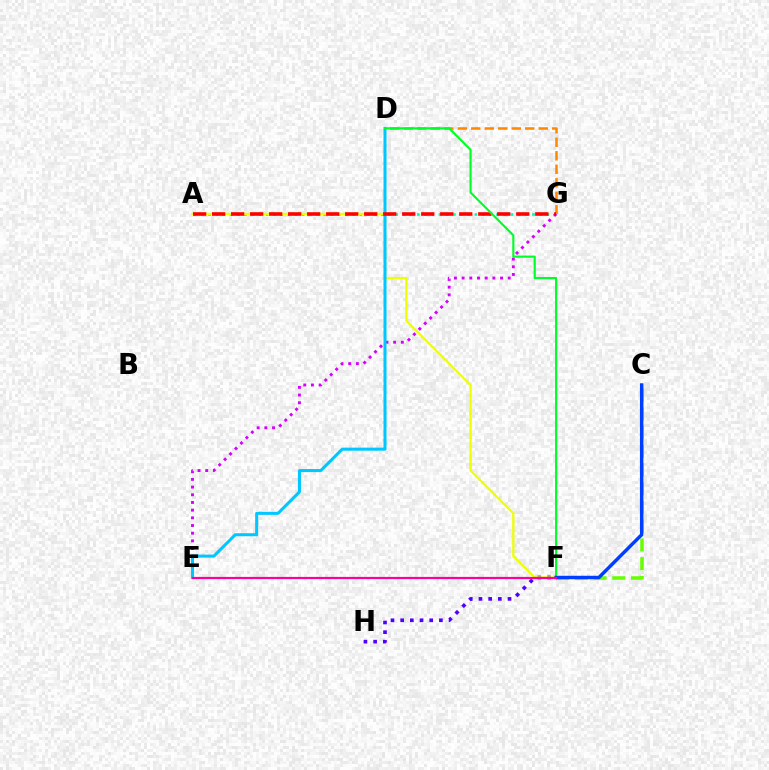{('D', 'G'): [{'color': '#ff8800', 'line_style': 'dashed', 'thickness': 1.83}], ('A', 'G'): [{'color': '#00ffaf', 'line_style': 'dotted', 'thickness': 1.96}, {'color': '#ff0000', 'line_style': 'dashed', 'thickness': 2.58}], ('F', 'H'): [{'color': '#4f00ff', 'line_style': 'dotted', 'thickness': 2.63}], ('E', 'G'): [{'color': '#d600ff', 'line_style': 'dotted', 'thickness': 2.09}], ('A', 'F'): [{'color': '#eeff00', 'line_style': 'solid', 'thickness': 1.64}], ('C', 'F'): [{'color': '#66ff00', 'line_style': 'dashed', 'thickness': 2.55}, {'color': '#003fff', 'line_style': 'solid', 'thickness': 2.49}], ('D', 'E'): [{'color': '#00c7ff', 'line_style': 'solid', 'thickness': 2.18}], ('D', 'F'): [{'color': '#00ff27', 'line_style': 'solid', 'thickness': 1.55}], ('E', 'F'): [{'color': '#ff00a0', 'line_style': 'solid', 'thickness': 1.58}]}